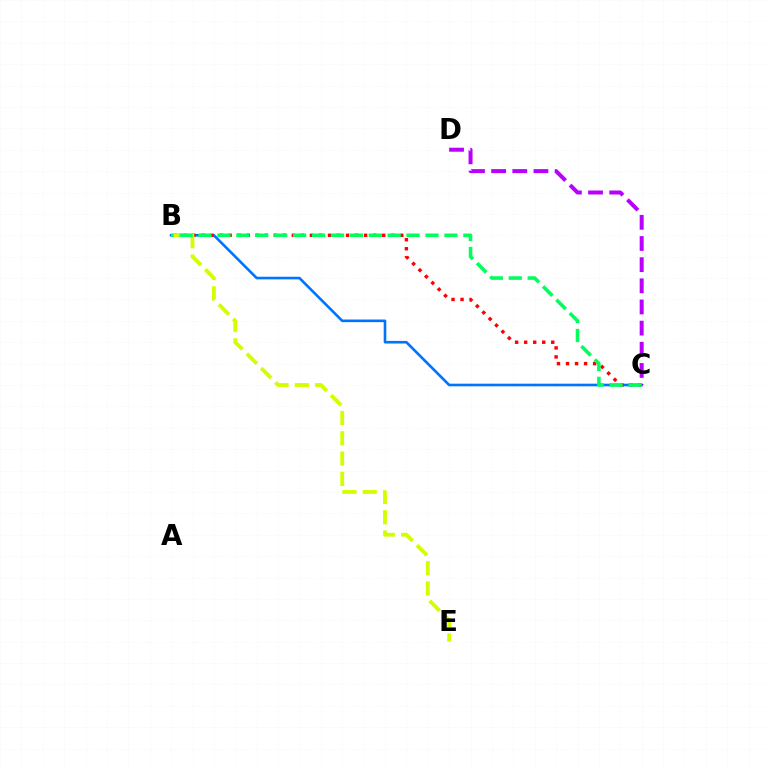{('B', 'C'): [{'color': '#0074ff', 'line_style': 'solid', 'thickness': 1.89}, {'color': '#ff0000', 'line_style': 'dotted', 'thickness': 2.45}, {'color': '#00ff5c', 'line_style': 'dashed', 'thickness': 2.57}], ('C', 'D'): [{'color': '#b900ff', 'line_style': 'dashed', 'thickness': 2.87}], ('B', 'E'): [{'color': '#d1ff00', 'line_style': 'dashed', 'thickness': 2.76}]}